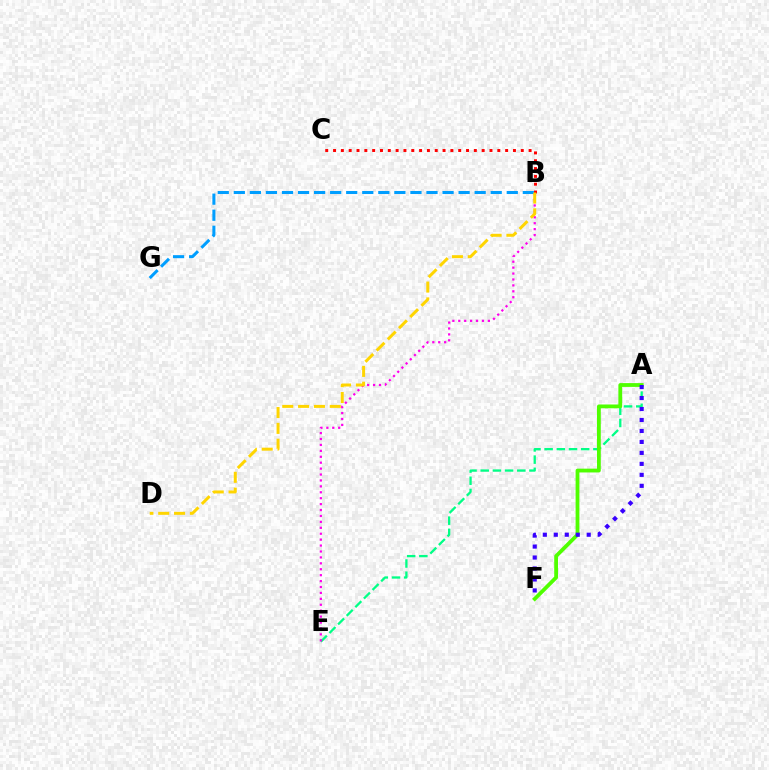{('A', 'E'): [{'color': '#00ff86', 'line_style': 'dashed', 'thickness': 1.66}], ('A', 'F'): [{'color': '#4fff00', 'line_style': 'solid', 'thickness': 2.73}, {'color': '#3700ff', 'line_style': 'dotted', 'thickness': 2.98}], ('B', 'E'): [{'color': '#ff00ed', 'line_style': 'dotted', 'thickness': 1.61}], ('B', 'G'): [{'color': '#009eff', 'line_style': 'dashed', 'thickness': 2.18}], ('B', 'C'): [{'color': '#ff0000', 'line_style': 'dotted', 'thickness': 2.13}], ('B', 'D'): [{'color': '#ffd500', 'line_style': 'dashed', 'thickness': 2.15}]}